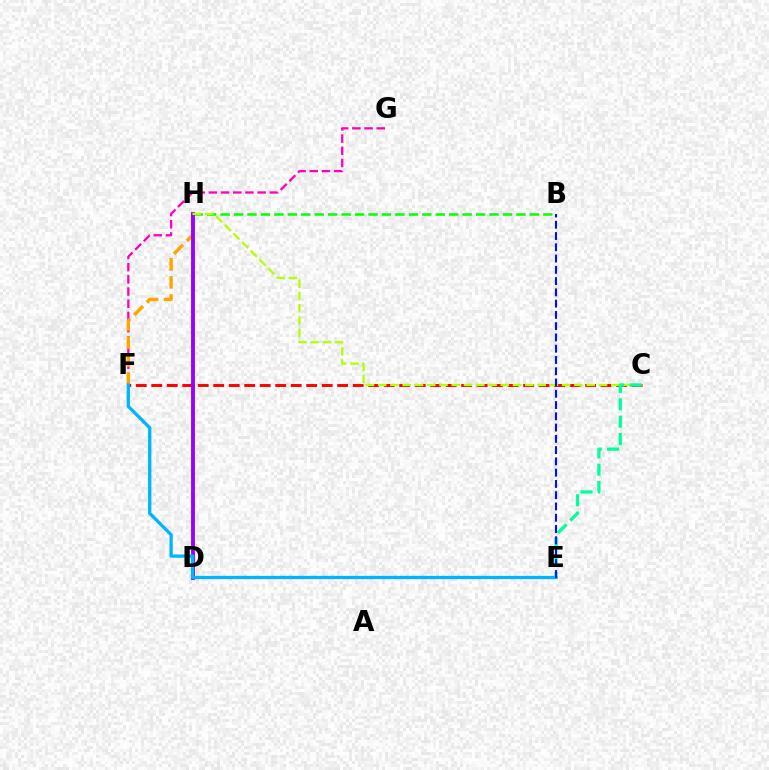{('C', 'F'): [{'color': '#ff0000', 'line_style': 'dashed', 'thickness': 2.11}], ('B', 'H'): [{'color': '#08ff00', 'line_style': 'dashed', 'thickness': 1.83}], ('F', 'G'): [{'color': '#ff00bd', 'line_style': 'dashed', 'thickness': 1.66}], ('F', 'H'): [{'color': '#ffa500', 'line_style': 'dashed', 'thickness': 2.46}], ('D', 'H'): [{'color': '#9b00ff', 'line_style': 'solid', 'thickness': 2.79}], ('E', 'F'): [{'color': '#00b5ff', 'line_style': 'solid', 'thickness': 2.36}], ('C', 'H'): [{'color': '#b3ff00', 'line_style': 'dashed', 'thickness': 1.67}], ('C', 'E'): [{'color': '#00ff9d', 'line_style': 'dashed', 'thickness': 2.35}], ('B', 'E'): [{'color': '#0010ff', 'line_style': 'dashed', 'thickness': 1.53}]}